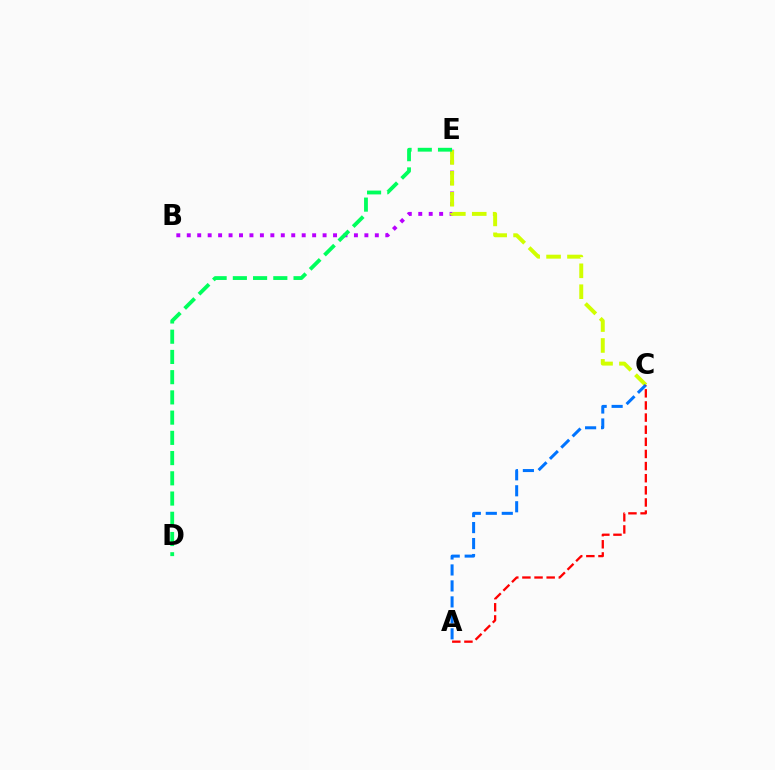{('B', 'E'): [{'color': '#b900ff', 'line_style': 'dotted', 'thickness': 2.84}], ('C', 'E'): [{'color': '#d1ff00', 'line_style': 'dashed', 'thickness': 2.84}], ('D', 'E'): [{'color': '#00ff5c', 'line_style': 'dashed', 'thickness': 2.75}], ('A', 'C'): [{'color': '#0074ff', 'line_style': 'dashed', 'thickness': 2.17}, {'color': '#ff0000', 'line_style': 'dashed', 'thickness': 1.65}]}